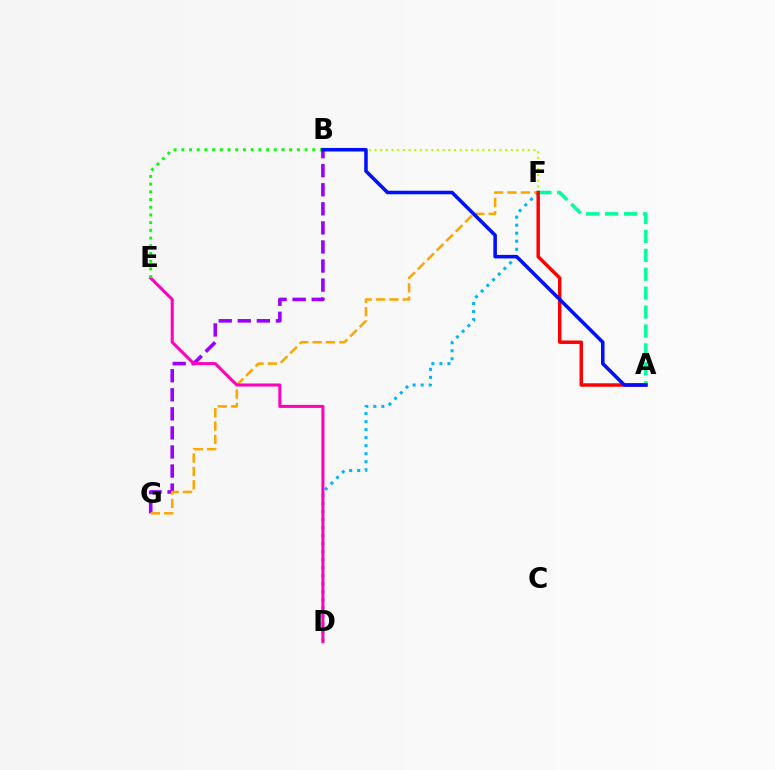{('B', 'F'): [{'color': '#b3ff00', 'line_style': 'dotted', 'thickness': 1.54}], ('B', 'G'): [{'color': '#9b00ff', 'line_style': 'dashed', 'thickness': 2.59}], ('D', 'F'): [{'color': '#00b5ff', 'line_style': 'dotted', 'thickness': 2.18}], ('F', 'G'): [{'color': '#ffa500', 'line_style': 'dashed', 'thickness': 1.82}], ('D', 'E'): [{'color': '#ff00bd', 'line_style': 'solid', 'thickness': 2.19}], ('A', 'F'): [{'color': '#00ff9d', 'line_style': 'dashed', 'thickness': 2.57}, {'color': '#ff0000', 'line_style': 'solid', 'thickness': 2.49}], ('B', 'E'): [{'color': '#08ff00', 'line_style': 'dotted', 'thickness': 2.09}], ('A', 'B'): [{'color': '#0010ff', 'line_style': 'solid', 'thickness': 2.55}]}